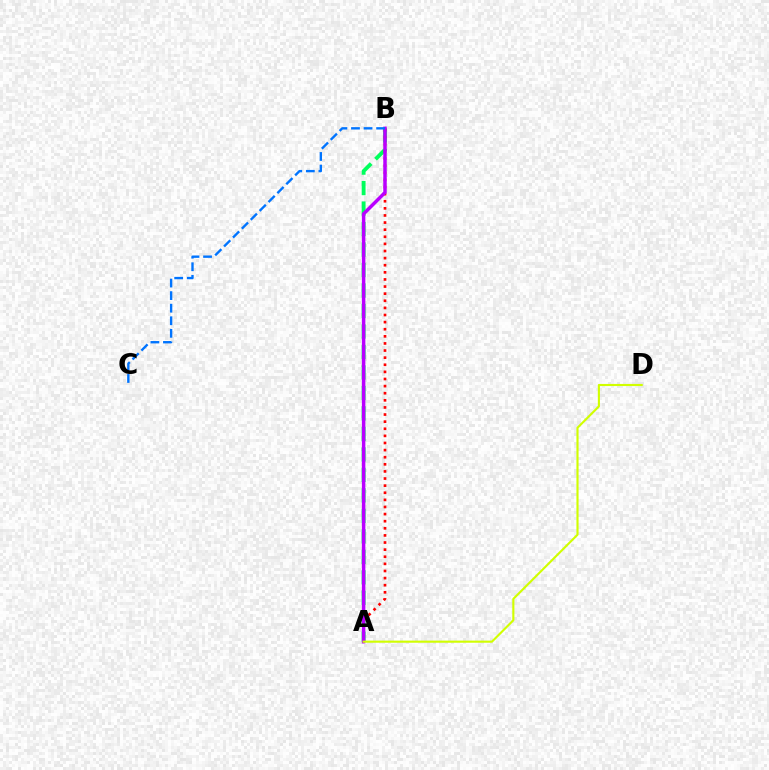{('A', 'B'): [{'color': '#00ff5c', 'line_style': 'dashed', 'thickness': 2.78}, {'color': '#ff0000', 'line_style': 'dotted', 'thickness': 1.93}, {'color': '#b900ff', 'line_style': 'solid', 'thickness': 2.5}], ('A', 'D'): [{'color': '#d1ff00', 'line_style': 'solid', 'thickness': 1.53}], ('B', 'C'): [{'color': '#0074ff', 'line_style': 'dashed', 'thickness': 1.71}]}